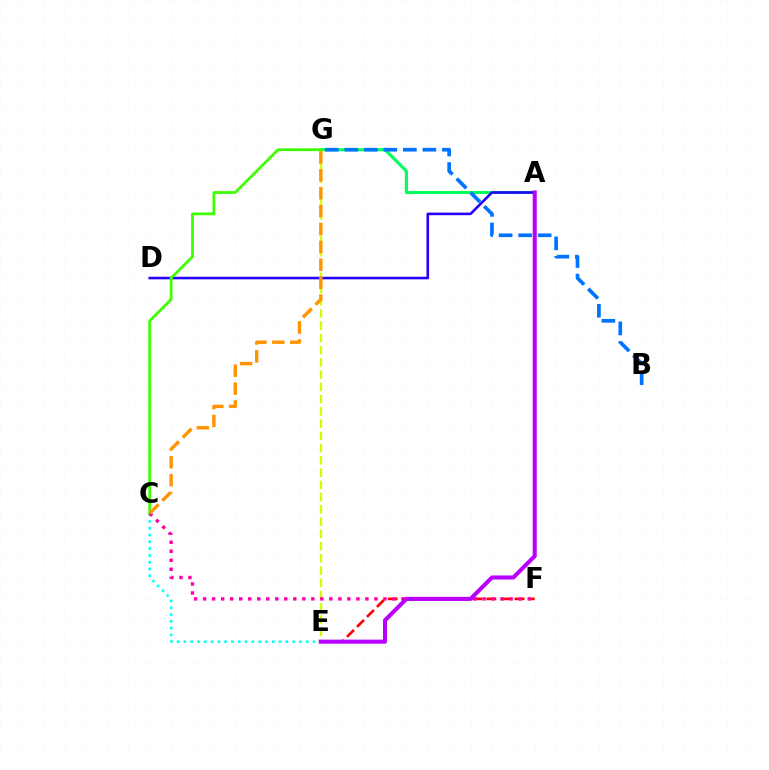{('E', 'F'): [{'color': '#ff0000', 'line_style': 'dashed', 'thickness': 1.92}], ('A', 'G'): [{'color': '#00ff5c', 'line_style': 'solid', 'thickness': 2.22}], ('E', 'G'): [{'color': '#d1ff00', 'line_style': 'dashed', 'thickness': 1.66}], ('C', 'E'): [{'color': '#00fff6', 'line_style': 'dotted', 'thickness': 1.85}], ('A', 'D'): [{'color': '#2500ff', 'line_style': 'solid', 'thickness': 1.86}], ('C', 'G'): [{'color': '#3dff00', 'line_style': 'solid', 'thickness': 2.0}, {'color': '#ff9400', 'line_style': 'dashed', 'thickness': 2.43}], ('B', 'G'): [{'color': '#0074ff', 'line_style': 'dashed', 'thickness': 2.65}], ('C', 'F'): [{'color': '#ff00ac', 'line_style': 'dotted', 'thickness': 2.45}], ('A', 'E'): [{'color': '#b900ff', 'line_style': 'solid', 'thickness': 2.93}]}